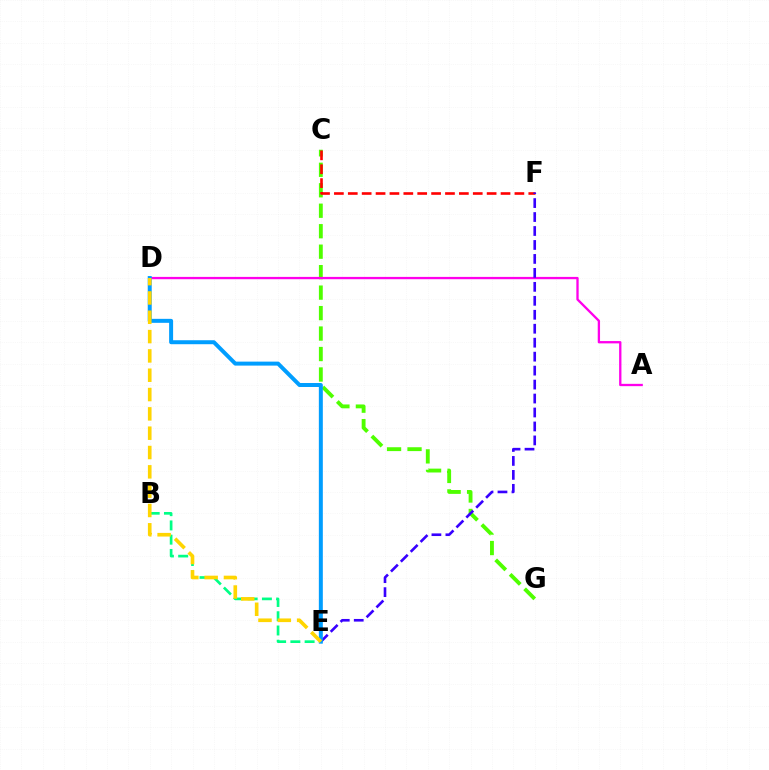{('C', 'G'): [{'color': '#4fff00', 'line_style': 'dashed', 'thickness': 2.78}], ('C', 'F'): [{'color': '#ff0000', 'line_style': 'dashed', 'thickness': 1.89}], ('B', 'E'): [{'color': '#00ff86', 'line_style': 'dashed', 'thickness': 1.94}], ('A', 'D'): [{'color': '#ff00ed', 'line_style': 'solid', 'thickness': 1.67}], ('E', 'F'): [{'color': '#3700ff', 'line_style': 'dashed', 'thickness': 1.9}], ('D', 'E'): [{'color': '#009eff', 'line_style': 'solid', 'thickness': 2.86}, {'color': '#ffd500', 'line_style': 'dashed', 'thickness': 2.62}]}